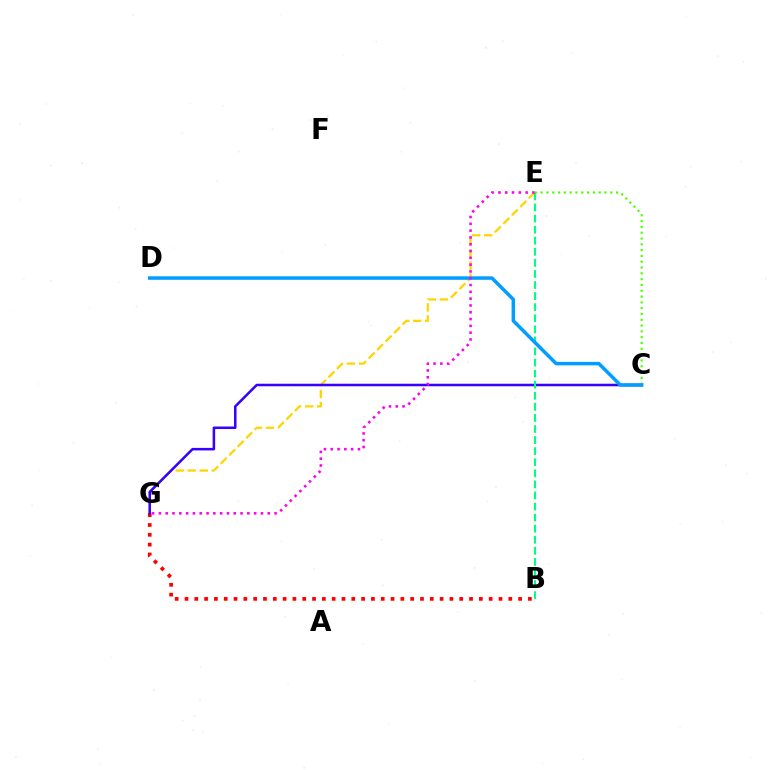{('E', 'G'): [{'color': '#ffd500', 'line_style': 'dashed', 'thickness': 1.63}, {'color': '#ff00ed', 'line_style': 'dotted', 'thickness': 1.85}], ('B', 'G'): [{'color': '#ff0000', 'line_style': 'dotted', 'thickness': 2.67}], ('C', 'G'): [{'color': '#3700ff', 'line_style': 'solid', 'thickness': 1.82}], ('B', 'E'): [{'color': '#00ff86', 'line_style': 'dashed', 'thickness': 1.5}], ('C', 'E'): [{'color': '#4fff00', 'line_style': 'dotted', 'thickness': 1.58}], ('C', 'D'): [{'color': '#009eff', 'line_style': 'solid', 'thickness': 2.51}]}